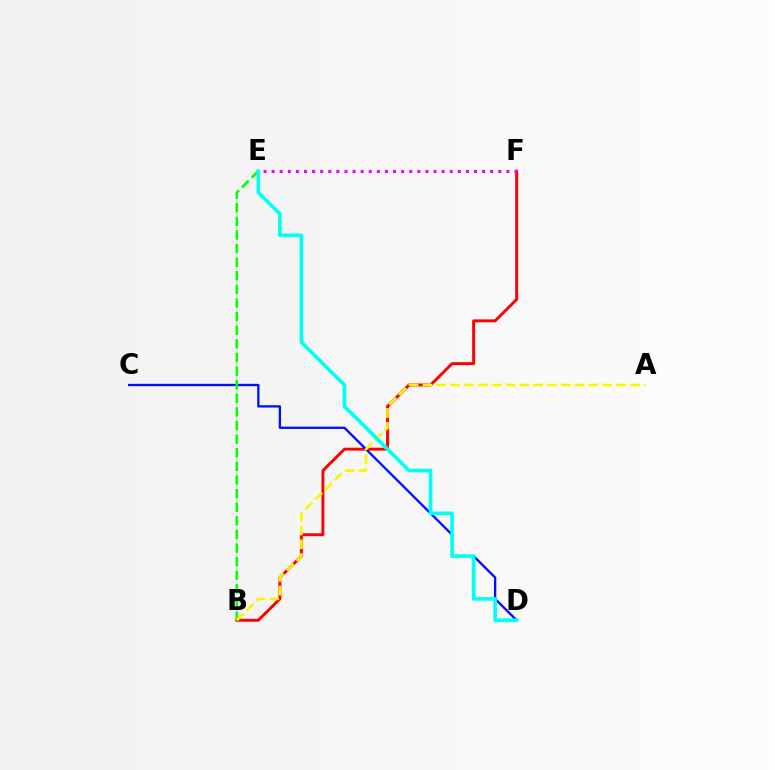{('B', 'F'): [{'color': '#ff0000', 'line_style': 'solid', 'thickness': 2.1}], ('C', 'D'): [{'color': '#0010ff', 'line_style': 'solid', 'thickness': 1.67}], ('B', 'E'): [{'color': '#08ff00', 'line_style': 'dashed', 'thickness': 1.85}], ('E', 'F'): [{'color': '#ee00ff', 'line_style': 'dotted', 'thickness': 2.2}], ('A', 'B'): [{'color': '#fcf500', 'line_style': 'dashed', 'thickness': 1.88}], ('D', 'E'): [{'color': '#00fff6', 'line_style': 'solid', 'thickness': 2.62}]}